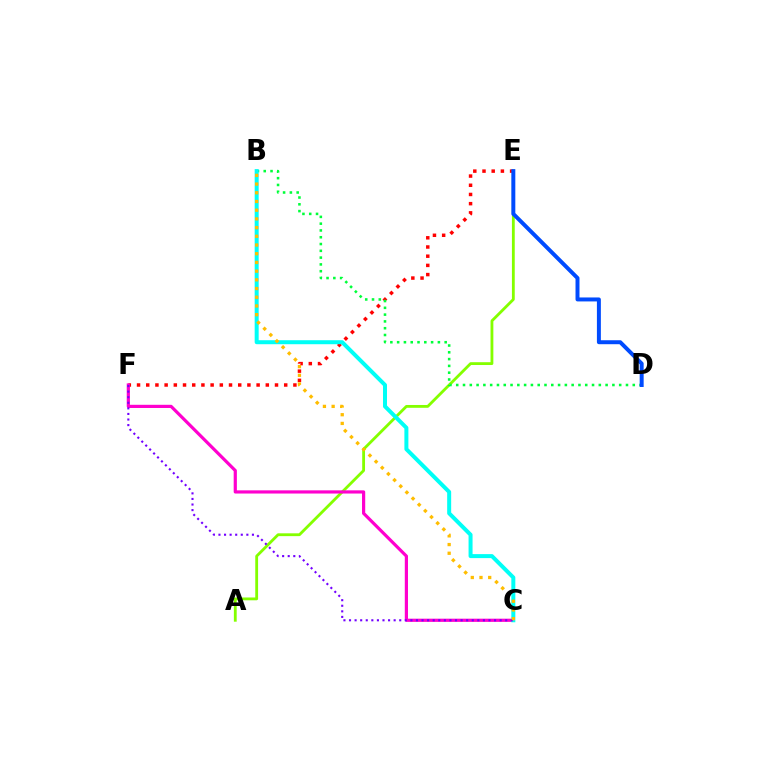{('E', 'F'): [{'color': '#ff0000', 'line_style': 'dotted', 'thickness': 2.5}], ('A', 'E'): [{'color': '#84ff00', 'line_style': 'solid', 'thickness': 2.03}], ('B', 'D'): [{'color': '#00ff39', 'line_style': 'dotted', 'thickness': 1.84}], ('C', 'F'): [{'color': '#ff00cf', 'line_style': 'solid', 'thickness': 2.3}, {'color': '#7200ff', 'line_style': 'dotted', 'thickness': 1.52}], ('B', 'C'): [{'color': '#00fff6', 'line_style': 'solid', 'thickness': 2.88}, {'color': '#ffbd00', 'line_style': 'dotted', 'thickness': 2.37}], ('D', 'E'): [{'color': '#004bff', 'line_style': 'solid', 'thickness': 2.86}]}